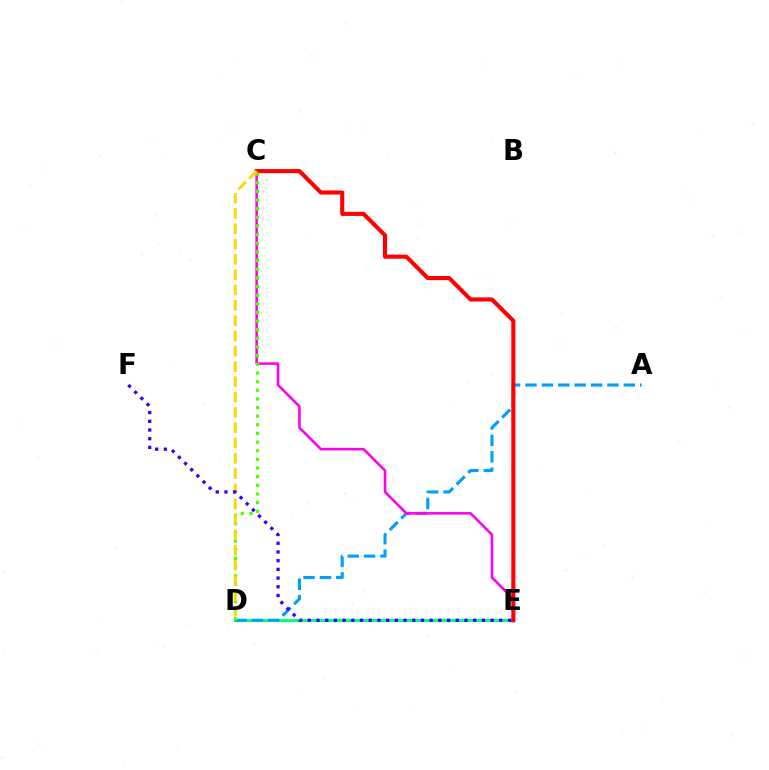{('D', 'E'): [{'color': '#00ff86', 'line_style': 'solid', 'thickness': 2.25}], ('A', 'D'): [{'color': '#009eff', 'line_style': 'dashed', 'thickness': 2.23}], ('C', 'E'): [{'color': '#ff00ed', 'line_style': 'solid', 'thickness': 1.85}, {'color': '#ff0000', 'line_style': 'solid', 'thickness': 2.95}], ('C', 'D'): [{'color': '#4fff00', 'line_style': 'dotted', 'thickness': 2.35}, {'color': '#ffd500', 'line_style': 'dashed', 'thickness': 2.08}], ('E', 'F'): [{'color': '#3700ff', 'line_style': 'dotted', 'thickness': 2.36}]}